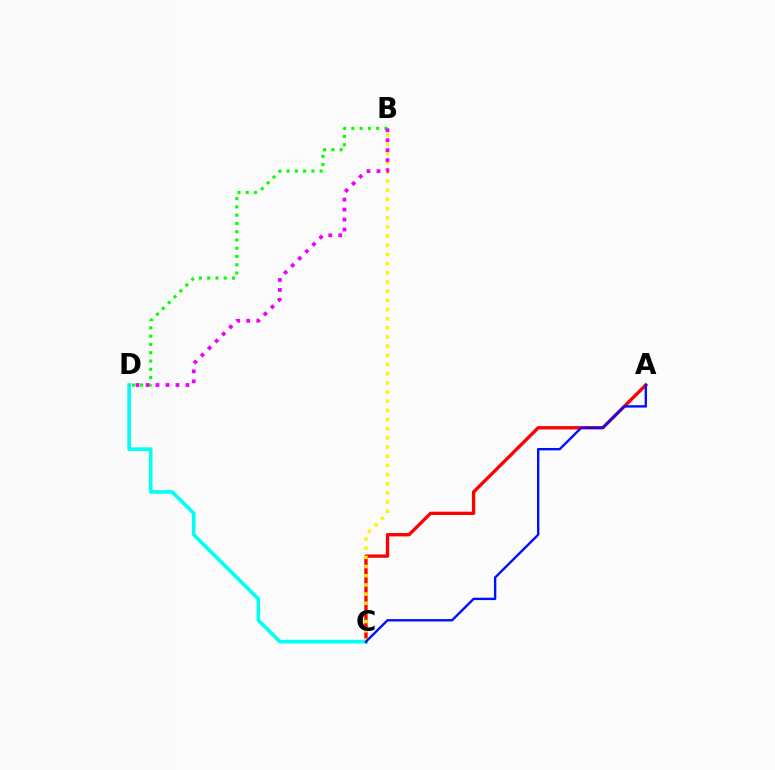{('B', 'D'): [{'color': '#08ff00', 'line_style': 'dotted', 'thickness': 2.25}, {'color': '#ee00ff', 'line_style': 'dotted', 'thickness': 2.71}], ('A', 'C'): [{'color': '#ff0000', 'line_style': 'solid', 'thickness': 2.4}, {'color': '#0010ff', 'line_style': 'solid', 'thickness': 1.71}], ('C', 'D'): [{'color': '#00fff6', 'line_style': 'solid', 'thickness': 2.6}], ('B', 'C'): [{'color': '#fcf500', 'line_style': 'dotted', 'thickness': 2.49}]}